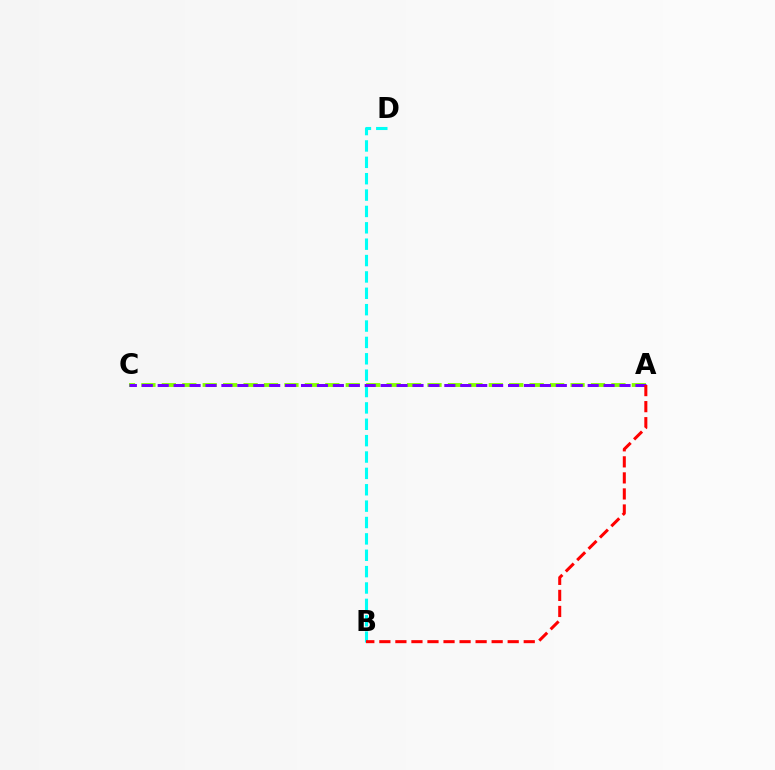{('A', 'C'): [{'color': '#84ff00', 'line_style': 'dashed', 'thickness': 2.78}, {'color': '#7200ff', 'line_style': 'dashed', 'thickness': 2.16}], ('B', 'D'): [{'color': '#00fff6', 'line_style': 'dashed', 'thickness': 2.22}], ('A', 'B'): [{'color': '#ff0000', 'line_style': 'dashed', 'thickness': 2.18}]}